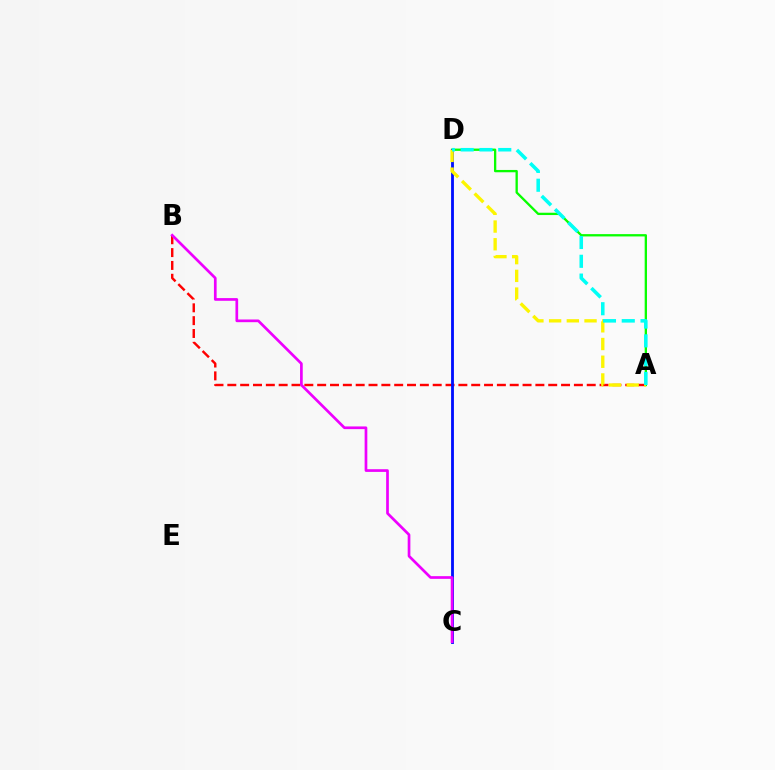{('A', 'B'): [{'color': '#ff0000', 'line_style': 'dashed', 'thickness': 1.74}], ('A', 'D'): [{'color': '#08ff00', 'line_style': 'solid', 'thickness': 1.67}, {'color': '#fcf500', 'line_style': 'dashed', 'thickness': 2.41}, {'color': '#00fff6', 'line_style': 'dashed', 'thickness': 2.55}], ('C', 'D'): [{'color': '#0010ff', 'line_style': 'solid', 'thickness': 2.04}], ('B', 'C'): [{'color': '#ee00ff', 'line_style': 'solid', 'thickness': 1.94}]}